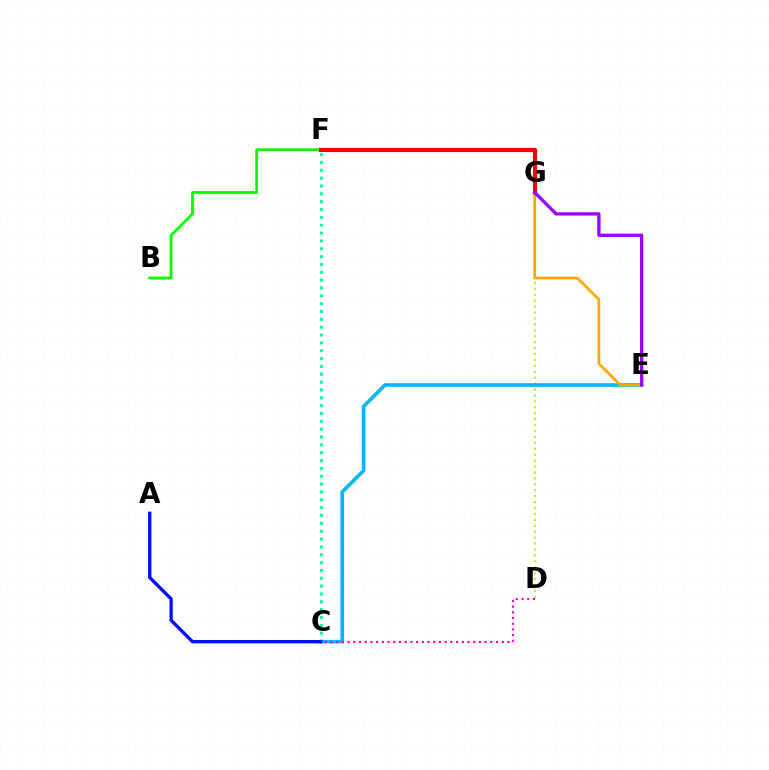{('D', 'G'): [{'color': '#b3ff00', 'line_style': 'dotted', 'thickness': 1.61}], ('B', 'F'): [{'color': '#08ff00', 'line_style': 'solid', 'thickness': 2.01}], ('C', 'E'): [{'color': '#00b5ff', 'line_style': 'solid', 'thickness': 2.6}], ('F', 'G'): [{'color': '#ff0000', 'line_style': 'solid', 'thickness': 2.99}], ('C', 'F'): [{'color': '#00ff9d', 'line_style': 'dotted', 'thickness': 2.13}], ('A', 'C'): [{'color': '#0010ff', 'line_style': 'solid', 'thickness': 2.41}], ('E', 'G'): [{'color': '#ffa500', 'line_style': 'solid', 'thickness': 1.95}, {'color': '#9b00ff', 'line_style': 'solid', 'thickness': 2.37}], ('C', 'D'): [{'color': '#ff00bd', 'line_style': 'dotted', 'thickness': 1.55}]}